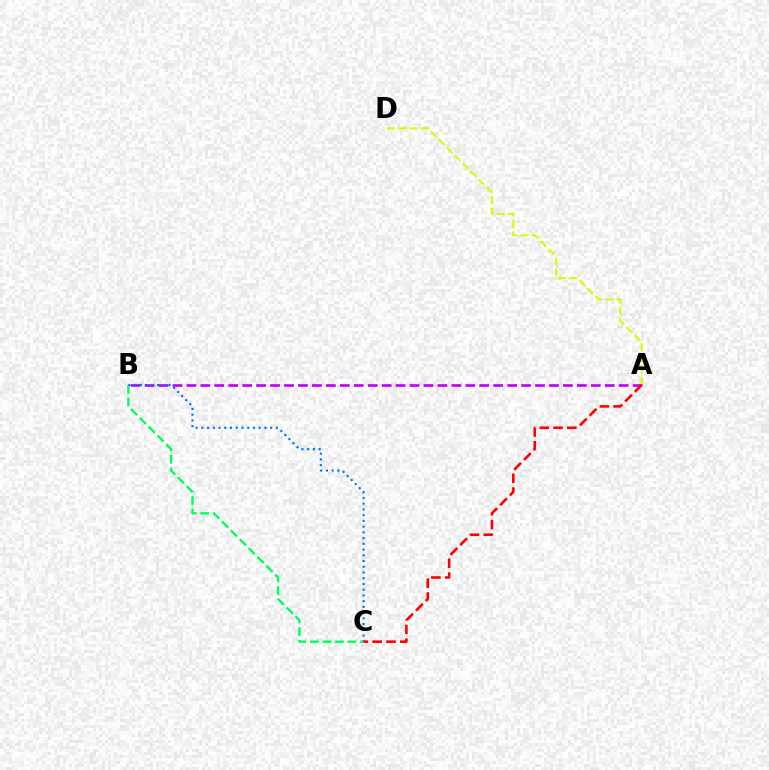{('A', 'D'): [{'color': '#d1ff00', 'line_style': 'dashed', 'thickness': 1.53}], ('B', 'C'): [{'color': '#00ff5c', 'line_style': 'dashed', 'thickness': 1.7}, {'color': '#0074ff', 'line_style': 'dotted', 'thickness': 1.56}], ('A', 'B'): [{'color': '#b900ff', 'line_style': 'dashed', 'thickness': 1.89}], ('A', 'C'): [{'color': '#ff0000', 'line_style': 'dashed', 'thickness': 1.87}]}